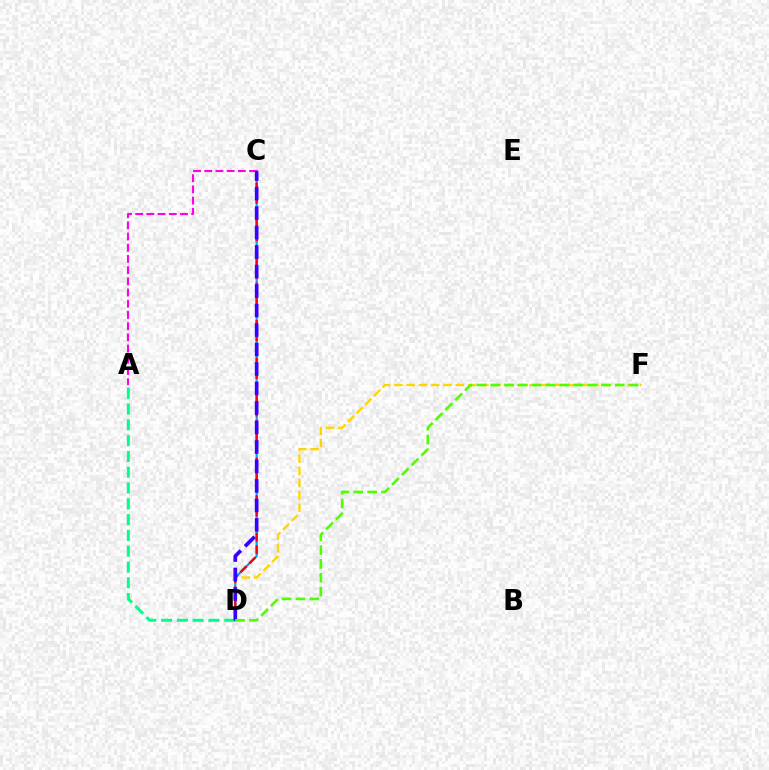{('A', 'D'): [{'color': '#00ff86', 'line_style': 'dashed', 'thickness': 2.15}], ('D', 'F'): [{'color': '#ffd500', 'line_style': 'dashed', 'thickness': 1.67}, {'color': '#4fff00', 'line_style': 'dashed', 'thickness': 1.88}], ('C', 'D'): [{'color': '#009eff', 'line_style': 'solid', 'thickness': 1.58}, {'color': '#ff0000', 'line_style': 'dashed', 'thickness': 1.7}, {'color': '#3700ff', 'line_style': 'dashed', 'thickness': 2.65}], ('A', 'C'): [{'color': '#ff00ed', 'line_style': 'dashed', 'thickness': 1.52}]}